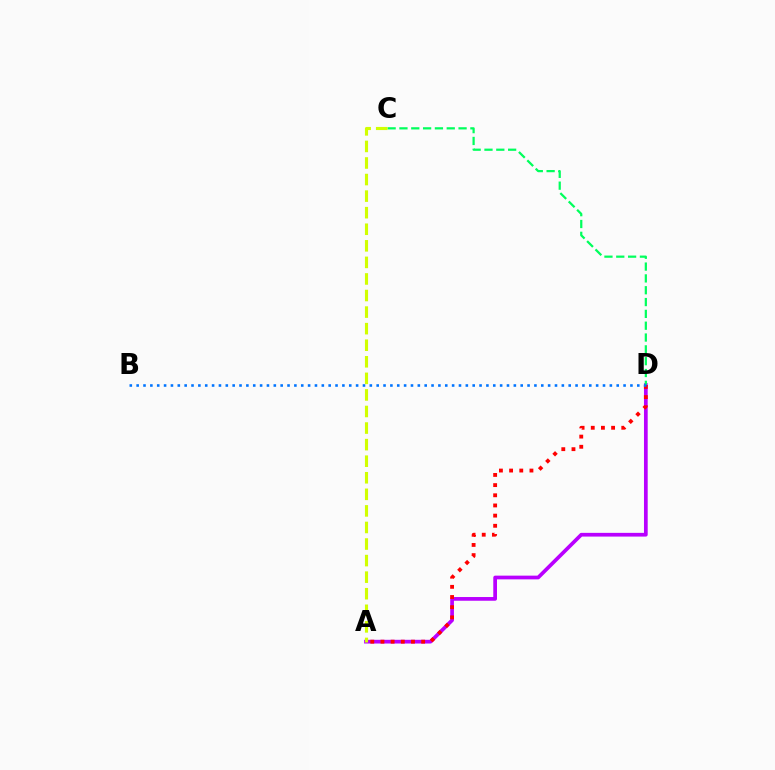{('A', 'D'): [{'color': '#b900ff', 'line_style': 'solid', 'thickness': 2.68}, {'color': '#ff0000', 'line_style': 'dotted', 'thickness': 2.76}], ('C', 'D'): [{'color': '#00ff5c', 'line_style': 'dashed', 'thickness': 1.61}], ('B', 'D'): [{'color': '#0074ff', 'line_style': 'dotted', 'thickness': 1.86}], ('A', 'C'): [{'color': '#d1ff00', 'line_style': 'dashed', 'thickness': 2.25}]}